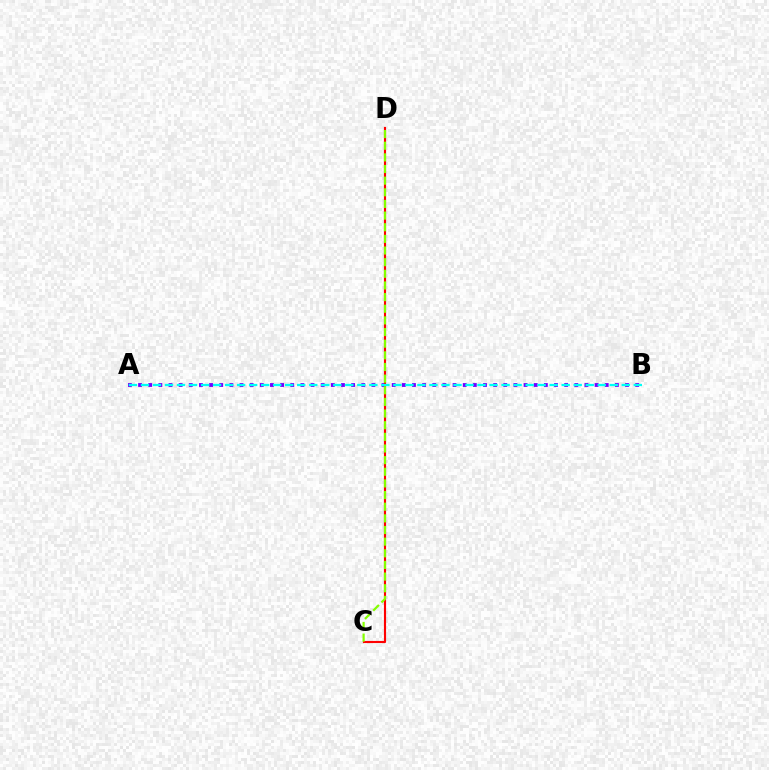{('A', 'B'): [{'color': '#7200ff', 'line_style': 'dotted', 'thickness': 2.76}, {'color': '#00fff6', 'line_style': 'dashed', 'thickness': 1.63}], ('C', 'D'): [{'color': '#ff0000', 'line_style': 'solid', 'thickness': 1.54}, {'color': '#84ff00', 'line_style': 'dashed', 'thickness': 1.58}]}